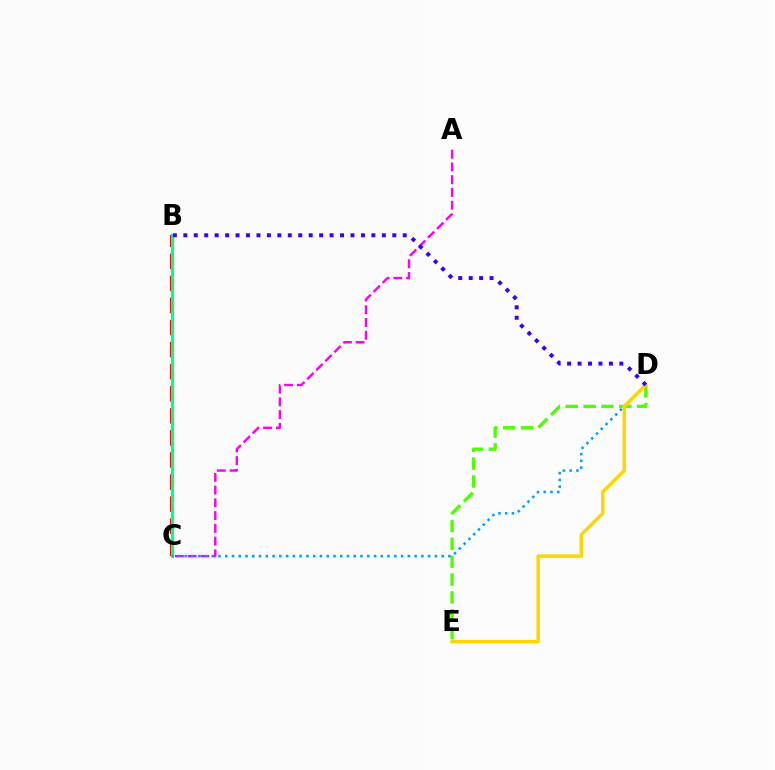{('D', 'E'): [{'color': '#4fff00', 'line_style': 'dashed', 'thickness': 2.42}, {'color': '#ffd500', 'line_style': 'solid', 'thickness': 2.52}], ('A', 'C'): [{'color': '#ff00ed', 'line_style': 'dashed', 'thickness': 1.73}], ('B', 'C'): [{'color': '#ff0000', 'line_style': 'dashed', 'thickness': 3.0}, {'color': '#00ff86', 'line_style': 'solid', 'thickness': 2.25}], ('C', 'D'): [{'color': '#009eff', 'line_style': 'dotted', 'thickness': 1.84}], ('B', 'D'): [{'color': '#3700ff', 'line_style': 'dotted', 'thickness': 2.84}]}